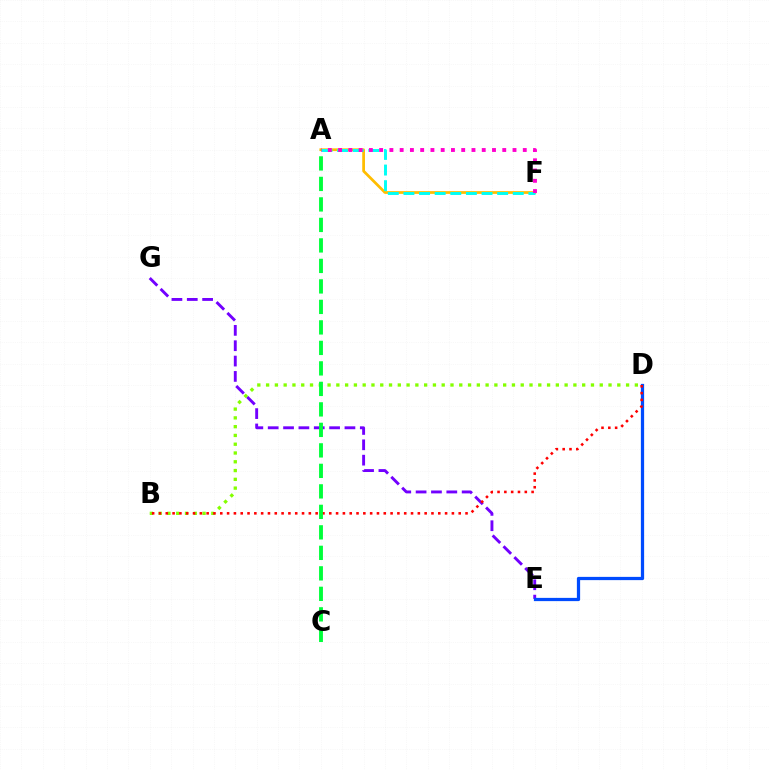{('E', 'G'): [{'color': '#7200ff', 'line_style': 'dashed', 'thickness': 2.09}], ('A', 'F'): [{'color': '#ffbd00', 'line_style': 'solid', 'thickness': 1.98}, {'color': '#00fff6', 'line_style': 'dashed', 'thickness': 2.12}, {'color': '#ff00cf', 'line_style': 'dotted', 'thickness': 2.79}], ('D', 'E'): [{'color': '#004bff', 'line_style': 'solid', 'thickness': 2.33}], ('B', 'D'): [{'color': '#84ff00', 'line_style': 'dotted', 'thickness': 2.39}, {'color': '#ff0000', 'line_style': 'dotted', 'thickness': 1.85}], ('A', 'C'): [{'color': '#00ff39', 'line_style': 'dashed', 'thickness': 2.78}]}